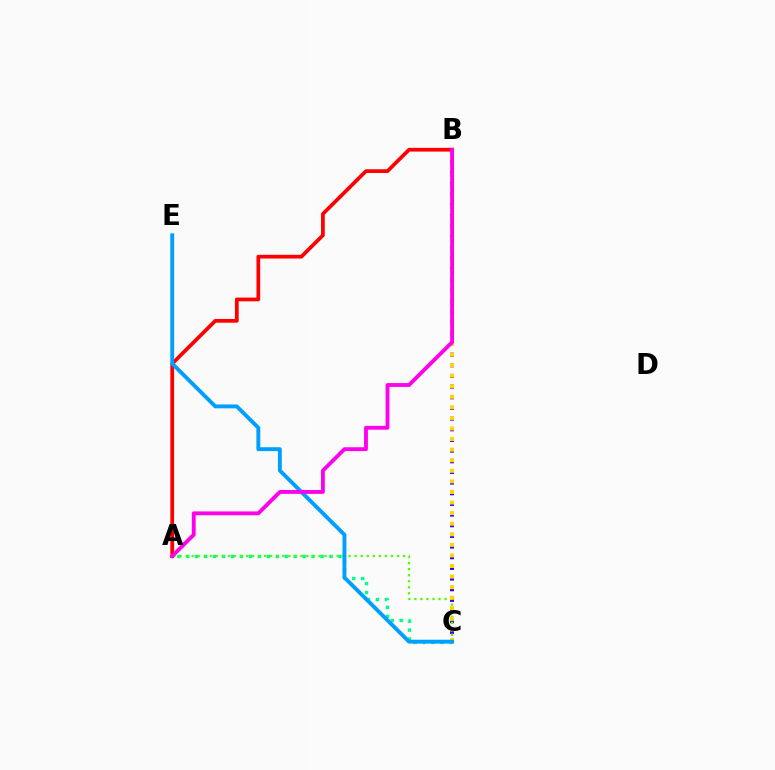{('A', 'C'): [{'color': '#00ff86', 'line_style': 'dotted', 'thickness': 2.43}, {'color': '#4fff00', 'line_style': 'dotted', 'thickness': 1.64}], ('B', 'C'): [{'color': '#3700ff', 'line_style': 'dotted', 'thickness': 2.9}, {'color': '#ffd500', 'line_style': 'dotted', 'thickness': 2.87}], ('A', 'B'): [{'color': '#ff0000', 'line_style': 'solid', 'thickness': 2.69}, {'color': '#ff00ed', 'line_style': 'solid', 'thickness': 2.77}], ('C', 'E'): [{'color': '#009eff', 'line_style': 'solid', 'thickness': 2.8}]}